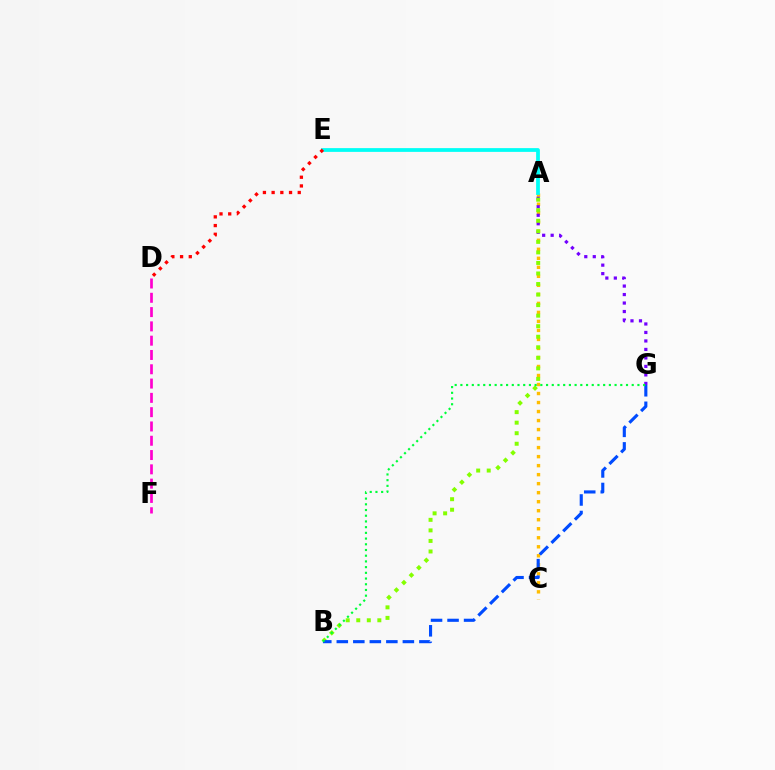{('A', 'C'): [{'color': '#ffbd00', 'line_style': 'dotted', 'thickness': 2.45}], ('A', 'G'): [{'color': '#7200ff', 'line_style': 'dotted', 'thickness': 2.31}], ('A', 'E'): [{'color': '#00fff6', 'line_style': 'solid', 'thickness': 2.71}], ('D', 'F'): [{'color': '#ff00cf', 'line_style': 'dashed', 'thickness': 1.94}], ('D', 'E'): [{'color': '#ff0000', 'line_style': 'dotted', 'thickness': 2.37}], ('A', 'B'): [{'color': '#84ff00', 'line_style': 'dotted', 'thickness': 2.86}], ('B', 'G'): [{'color': '#004bff', 'line_style': 'dashed', 'thickness': 2.24}, {'color': '#00ff39', 'line_style': 'dotted', 'thickness': 1.55}]}